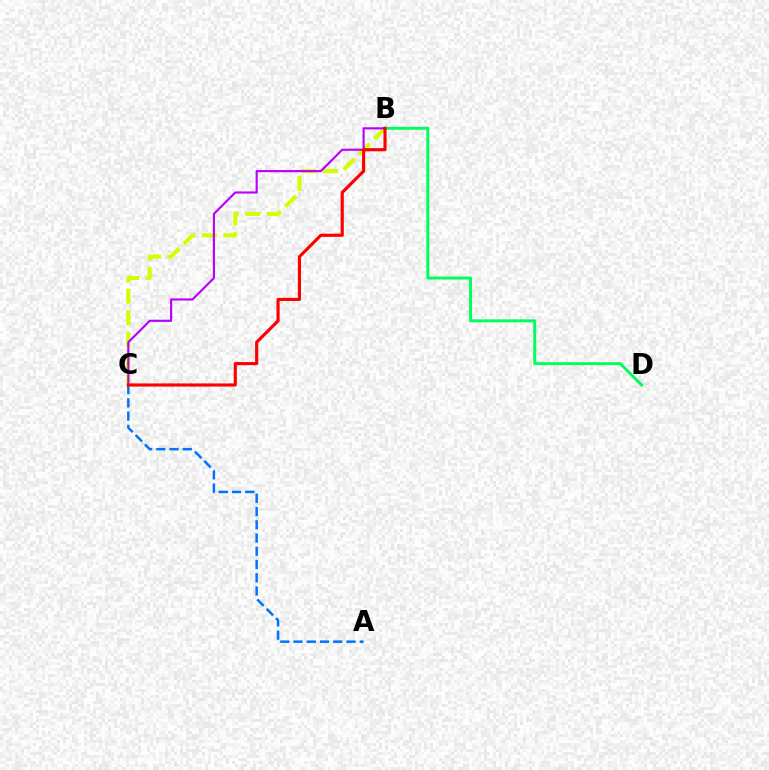{('B', 'C'): [{'color': '#d1ff00', 'line_style': 'dashed', 'thickness': 2.93}, {'color': '#b900ff', 'line_style': 'solid', 'thickness': 1.54}, {'color': '#ff0000', 'line_style': 'solid', 'thickness': 2.26}], ('B', 'D'): [{'color': '#00ff5c', 'line_style': 'solid', 'thickness': 2.12}], ('A', 'C'): [{'color': '#0074ff', 'line_style': 'dashed', 'thickness': 1.8}]}